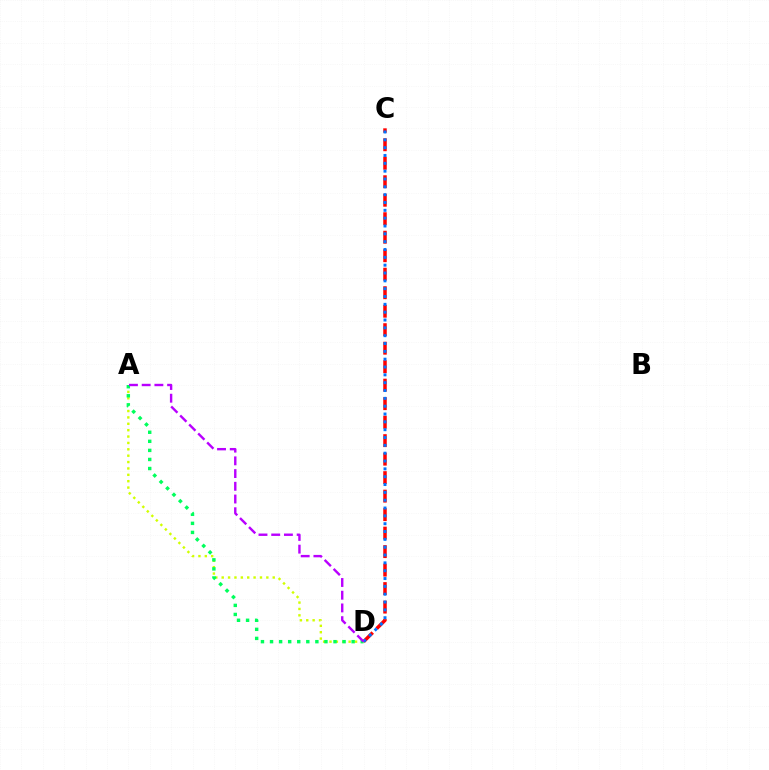{('A', 'D'): [{'color': '#d1ff00', 'line_style': 'dotted', 'thickness': 1.73}, {'color': '#00ff5c', 'line_style': 'dotted', 'thickness': 2.46}, {'color': '#b900ff', 'line_style': 'dashed', 'thickness': 1.73}], ('C', 'D'): [{'color': '#ff0000', 'line_style': 'dashed', 'thickness': 2.51}, {'color': '#0074ff', 'line_style': 'dotted', 'thickness': 2.13}]}